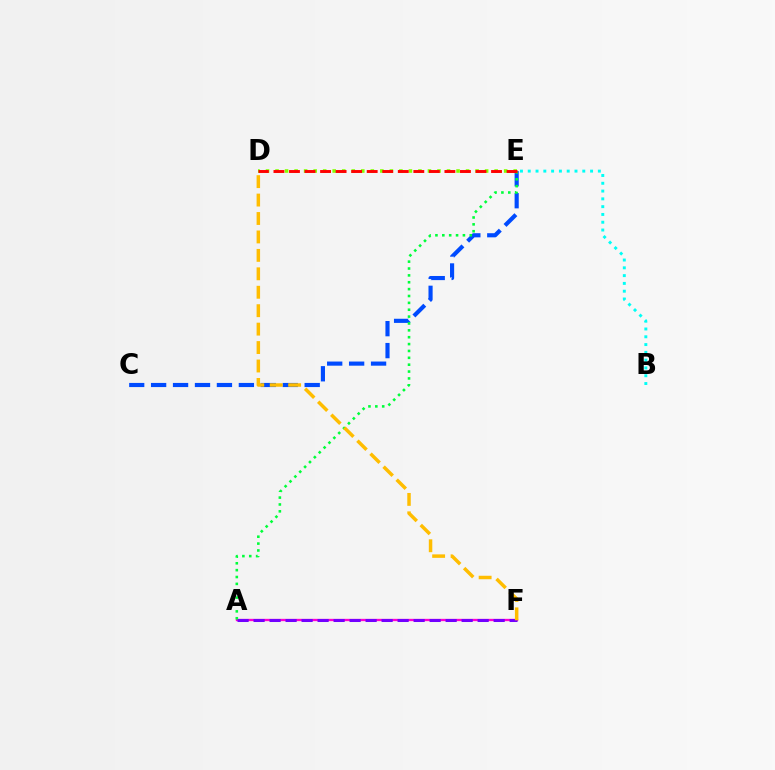{('B', 'E'): [{'color': '#00fff6', 'line_style': 'dotted', 'thickness': 2.12}], ('C', 'E'): [{'color': '#004bff', 'line_style': 'dashed', 'thickness': 2.98}], ('D', 'E'): [{'color': '#84ff00', 'line_style': 'dotted', 'thickness': 2.59}, {'color': '#ff0000', 'line_style': 'dashed', 'thickness': 2.11}], ('A', 'F'): [{'color': '#ff00cf', 'line_style': 'solid', 'thickness': 1.66}, {'color': '#7200ff', 'line_style': 'dashed', 'thickness': 2.17}], ('A', 'E'): [{'color': '#00ff39', 'line_style': 'dotted', 'thickness': 1.87}], ('D', 'F'): [{'color': '#ffbd00', 'line_style': 'dashed', 'thickness': 2.5}]}